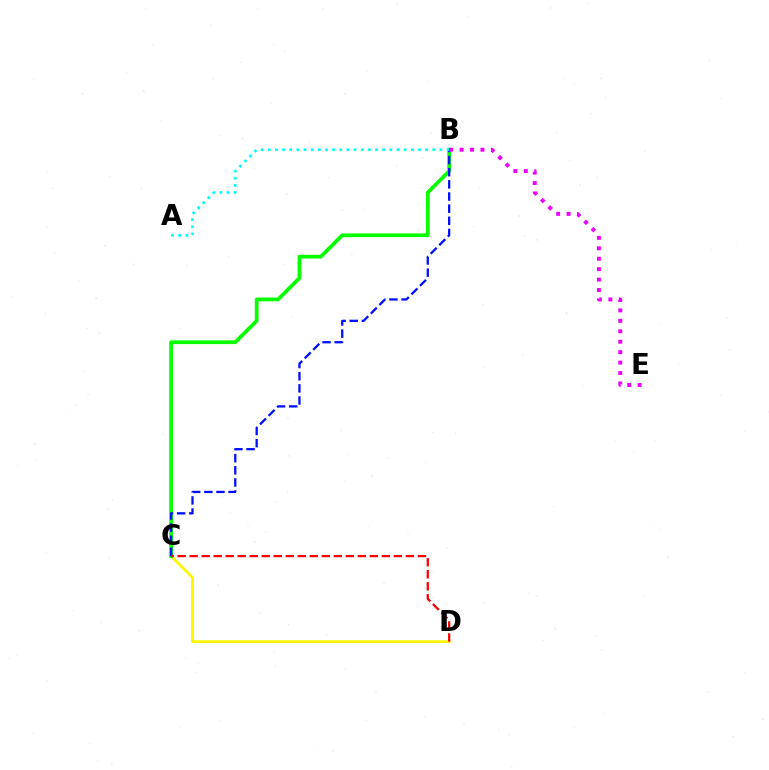{('C', 'D'): [{'color': '#fcf500', 'line_style': 'solid', 'thickness': 1.96}, {'color': '#ff0000', 'line_style': 'dashed', 'thickness': 1.63}], ('B', 'C'): [{'color': '#08ff00', 'line_style': 'solid', 'thickness': 2.71}, {'color': '#0010ff', 'line_style': 'dashed', 'thickness': 1.65}], ('A', 'B'): [{'color': '#00fff6', 'line_style': 'dotted', 'thickness': 1.94}], ('B', 'E'): [{'color': '#ee00ff', 'line_style': 'dotted', 'thickness': 2.84}]}